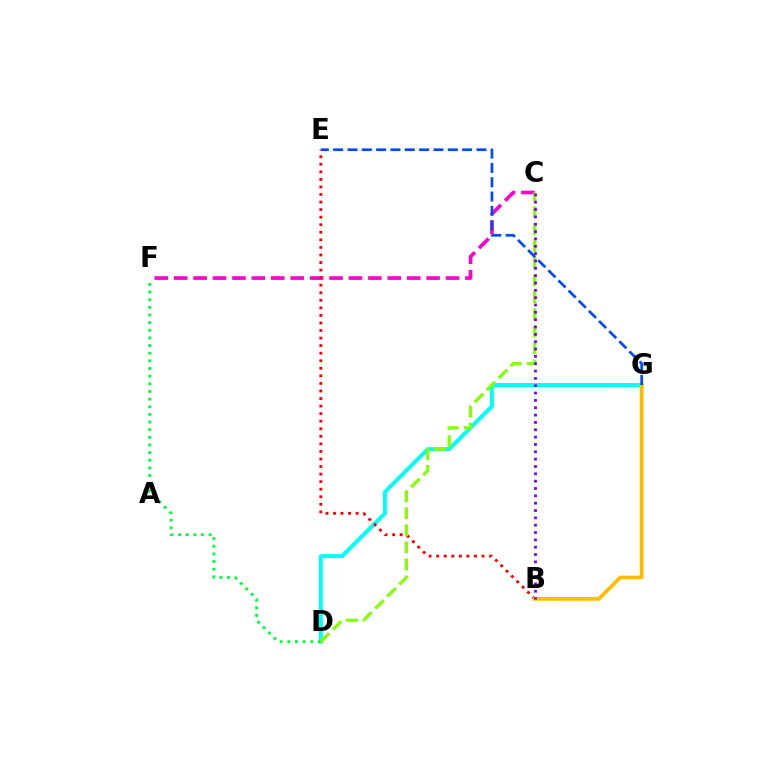{('D', 'G'): [{'color': '#00fff6', 'line_style': 'solid', 'thickness': 2.83}], ('C', 'F'): [{'color': '#ff00cf', 'line_style': 'dashed', 'thickness': 2.64}], ('D', 'F'): [{'color': '#00ff39', 'line_style': 'dotted', 'thickness': 2.08}], ('B', 'E'): [{'color': '#ff0000', 'line_style': 'dotted', 'thickness': 2.05}], ('C', 'D'): [{'color': '#84ff00', 'line_style': 'dashed', 'thickness': 2.31}], ('B', 'G'): [{'color': '#ffbd00', 'line_style': 'solid', 'thickness': 2.67}], ('B', 'C'): [{'color': '#7200ff', 'line_style': 'dotted', 'thickness': 1.99}], ('E', 'G'): [{'color': '#004bff', 'line_style': 'dashed', 'thickness': 1.95}]}